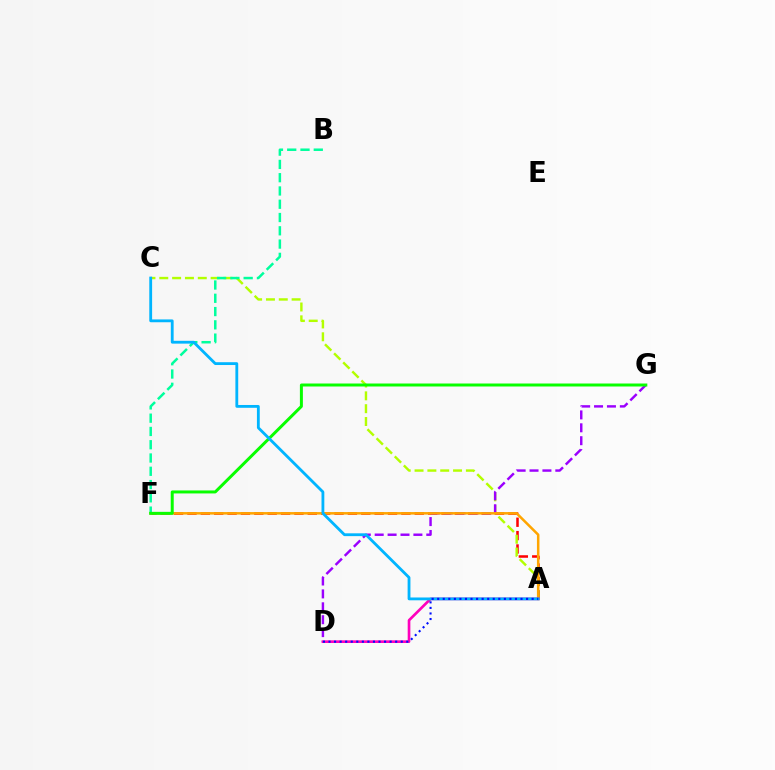{('A', 'F'): [{'color': '#ff0000', 'line_style': 'dashed', 'thickness': 1.82}, {'color': '#ffa500', 'line_style': 'solid', 'thickness': 1.82}], ('A', 'C'): [{'color': '#b3ff00', 'line_style': 'dashed', 'thickness': 1.74}, {'color': '#00b5ff', 'line_style': 'solid', 'thickness': 2.03}], ('D', 'G'): [{'color': '#9b00ff', 'line_style': 'dashed', 'thickness': 1.75}], ('B', 'F'): [{'color': '#00ff9d', 'line_style': 'dashed', 'thickness': 1.8}], ('F', 'G'): [{'color': '#08ff00', 'line_style': 'solid', 'thickness': 2.15}], ('A', 'D'): [{'color': '#ff00bd', 'line_style': 'solid', 'thickness': 1.92}, {'color': '#0010ff', 'line_style': 'dotted', 'thickness': 1.51}]}